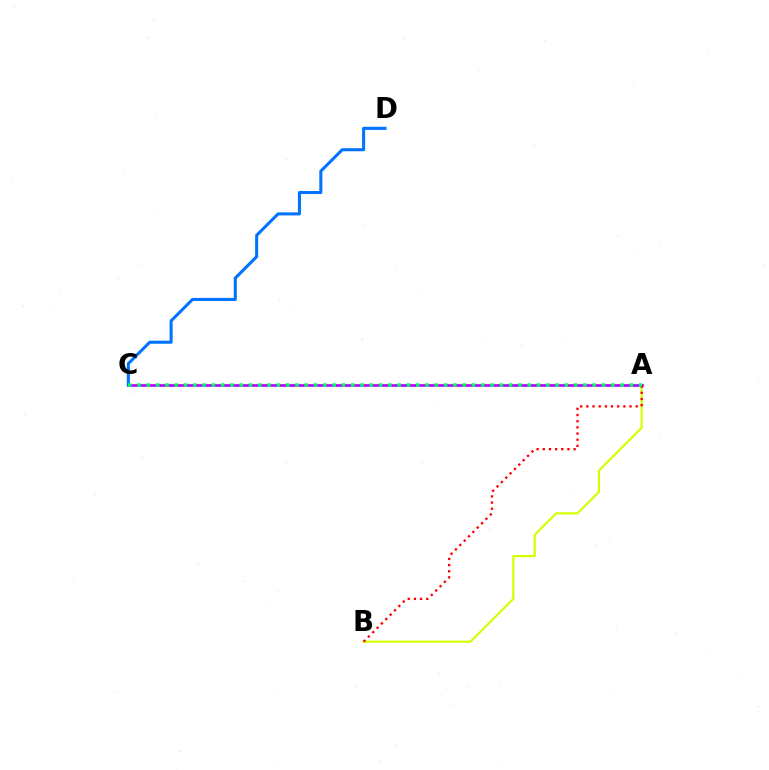{('A', 'B'): [{'color': '#d1ff00', 'line_style': 'solid', 'thickness': 1.55}, {'color': '#ff0000', 'line_style': 'dotted', 'thickness': 1.68}], ('A', 'C'): [{'color': '#b900ff', 'line_style': 'solid', 'thickness': 1.92}, {'color': '#00ff5c', 'line_style': 'dotted', 'thickness': 2.52}], ('C', 'D'): [{'color': '#0074ff', 'line_style': 'solid', 'thickness': 2.2}]}